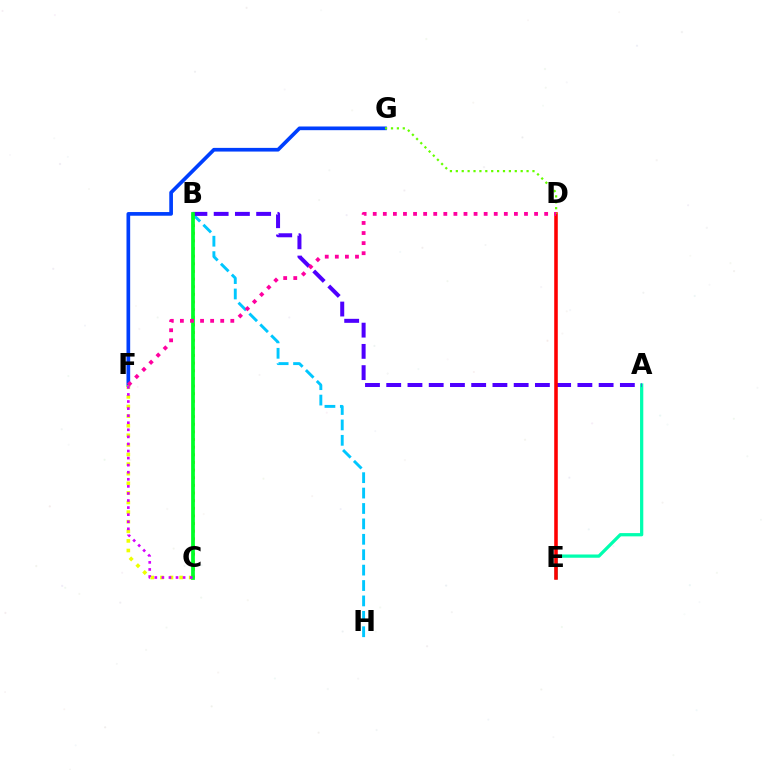{('B', 'C'): [{'color': '#ff8800', 'line_style': 'dotted', 'thickness': 2.08}, {'color': '#00ff27', 'line_style': 'solid', 'thickness': 2.71}], ('A', 'E'): [{'color': '#00ffaf', 'line_style': 'solid', 'thickness': 2.34}], ('B', 'H'): [{'color': '#00c7ff', 'line_style': 'dashed', 'thickness': 2.09}], ('A', 'B'): [{'color': '#4f00ff', 'line_style': 'dashed', 'thickness': 2.89}], ('F', 'G'): [{'color': '#003fff', 'line_style': 'solid', 'thickness': 2.65}], ('C', 'F'): [{'color': '#eeff00', 'line_style': 'dotted', 'thickness': 2.61}, {'color': '#d600ff', 'line_style': 'dotted', 'thickness': 1.92}], ('D', 'E'): [{'color': '#ff0000', 'line_style': 'solid', 'thickness': 2.57}], ('D', 'G'): [{'color': '#66ff00', 'line_style': 'dotted', 'thickness': 1.6}], ('D', 'F'): [{'color': '#ff00a0', 'line_style': 'dotted', 'thickness': 2.74}]}